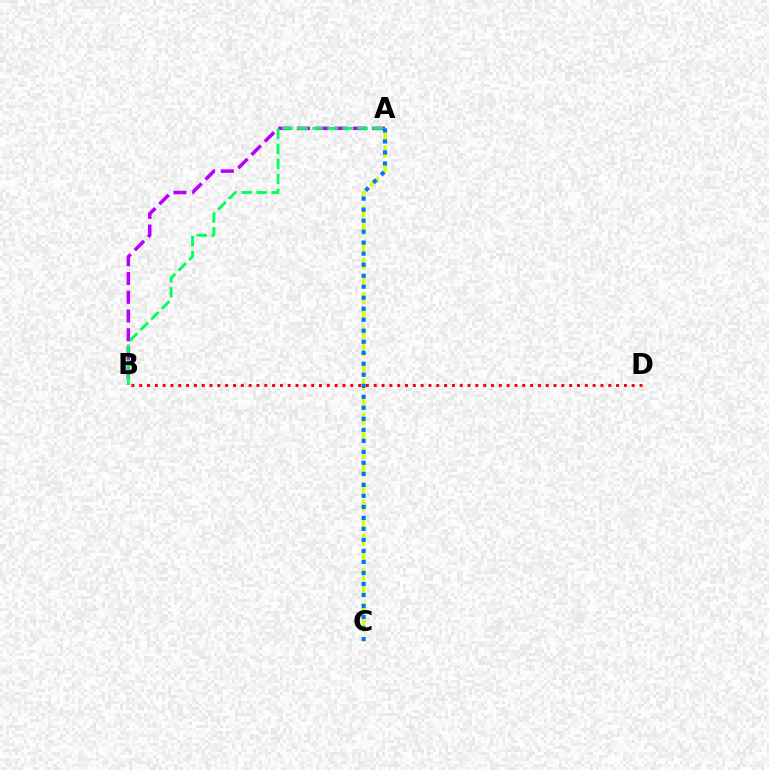{('A', 'B'): [{'color': '#b900ff', 'line_style': 'dashed', 'thickness': 2.55}, {'color': '#00ff5c', 'line_style': 'dashed', 'thickness': 2.04}], ('A', 'C'): [{'color': '#d1ff00', 'line_style': 'dashed', 'thickness': 2.34}, {'color': '#0074ff', 'line_style': 'dotted', 'thickness': 2.99}], ('B', 'D'): [{'color': '#ff0000', 'line_style': 'dotted', 'thickness': 2.12}]}